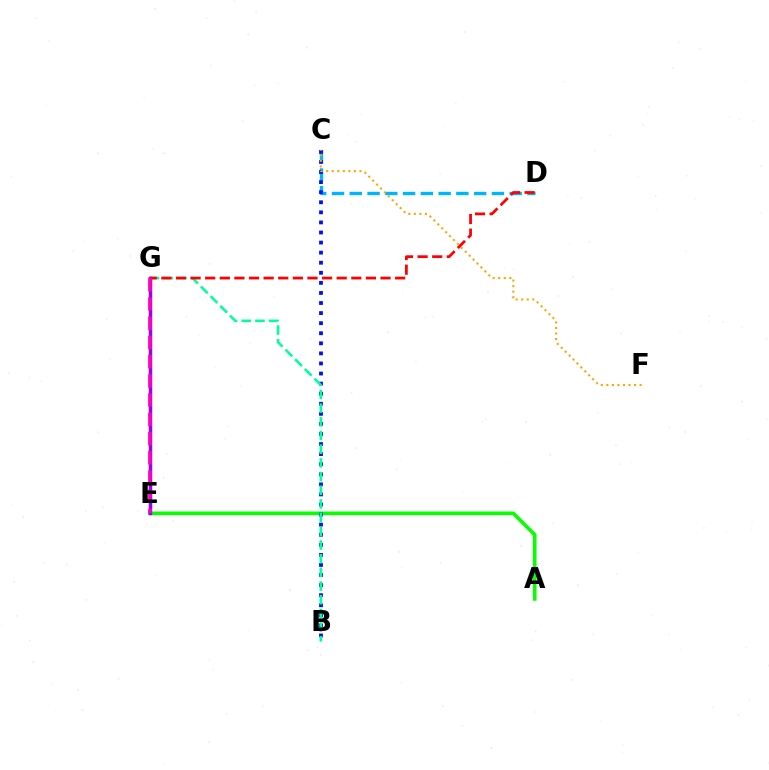{('A', 'E'): [{'color': '#08ff00', 'line_style': 'solid', 'thickness': 2.62}], ('C', 'D'): [{'color': '#00b5ff', 'line_style': 'dashed', 'thickness': 2.41}], ('B', 'C'): [{'color': '#0010ff', 'line_style': 'dotted', 'thickness': 2.74}], ('B', 'G'): [{'color': '#00ff9d', 'line_style': 'dashed', 'thickness': 1.86}], ('C', 'F'): [{'color': '#ffa500', 'line_style': 'dotted', 'thickness': 1.51}], ('E', 'G'): [{'color': '#b3ff00', 'line_style': 'solid', 'thickness': 1.55}, {'color': '#9b00ff', 'line_style': 'solid', 'thickness': 2.5}, {'color': '#ff00bd', 'line_style': 'dashed', 'thickness': 2.61}], ('D', 'G'): [{'color': '#ff0000', 'line_style': 'dashed', 'thickness': 1.99}]}